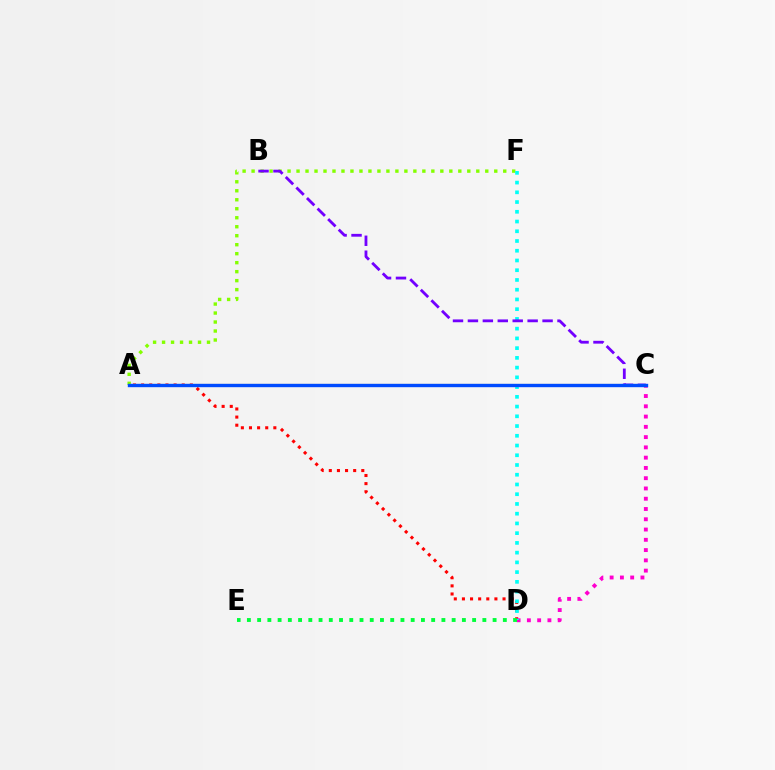{('A', 'C'): [{'color': '#ffbd00', 'line_style': 'solid', 'thickness': 1.5}, {'color': '#004bff', 'line_style': 'solid', 'thickness': 2.43}], ('A', 'D'): [{'color': '#ff0000', 'line_style': 'dotted', 'thickness': 2.21}], ('C', 'D'): [{'color': '#ff00cf', 'line_style': 'dotted', 'thickness': 2.79}], ('A', 'F'): [{'color': '#84ff00', 'line_style': 'dotted', 'thickness': 2.44}], ('D', 'F'): [{'color': '#00fff6', 'line_style': 'dotted', 'thickness': 2.65}], ('B', 'C'): [{'color': '#7200ff', 'line_style': 'dashed', 'thickness': 2.03}], ('D', 'E'): [{'color': '#00ff39', 'line_style': 'dotted', 'thickness': 2.78}]}